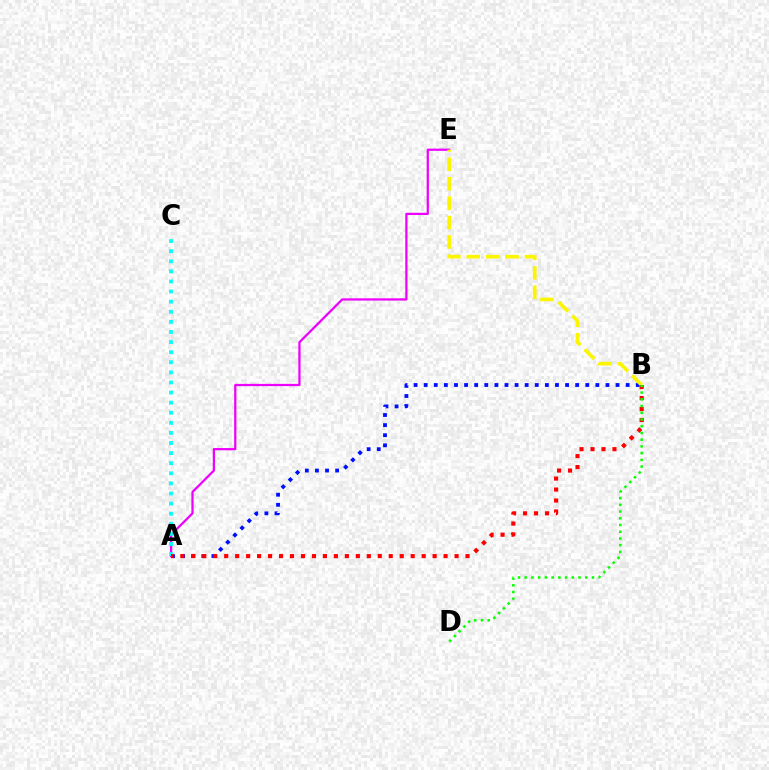{('A', 'E'): [{'color': '#ee00ff', 'line_style': 'solid', 'thickness': 1.61}], ('A', 'B'): [{'color': '#0010ff', 'line_style': 'dotted', 'thickness': 2.74}, {'color': '#ff0000', 'line_style': 'dotted', 'thickness': 2.98}], ('B', 'E'): [{'color': '#fcf500', 'line_style': 'dashed', 'thickness': 2.64}], ('A', 'C'): [{'color': '#00fff6', 'line_style': 'dotted', 'thickness': 2.74}], ('B', 'D'): [{'color': '#08ff00', 'line_style': 'dotted', 'thickness': 1.83}]}